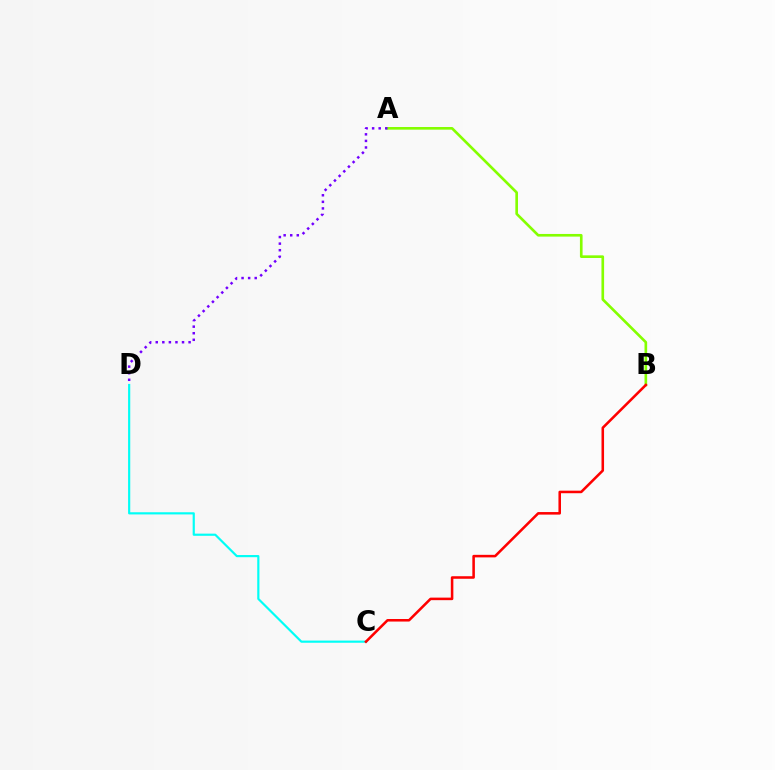{('C', 'D'): [{'color': '#00fff6', 'line_style': 'solid', 'thickness': 1.57}], ('A', 'B'): [{'color': '#84ff00', 'line_style': 'solid', 'thickness': 1.9}], ('A', 'D'): [{'color': '#7200ff', 'line_style': 'dotted', 'thickness': 1.79}], ('B', 'C'): [{'color': '#ff0000', 'line_style': 'solid', 'thickness': 1.84}]}